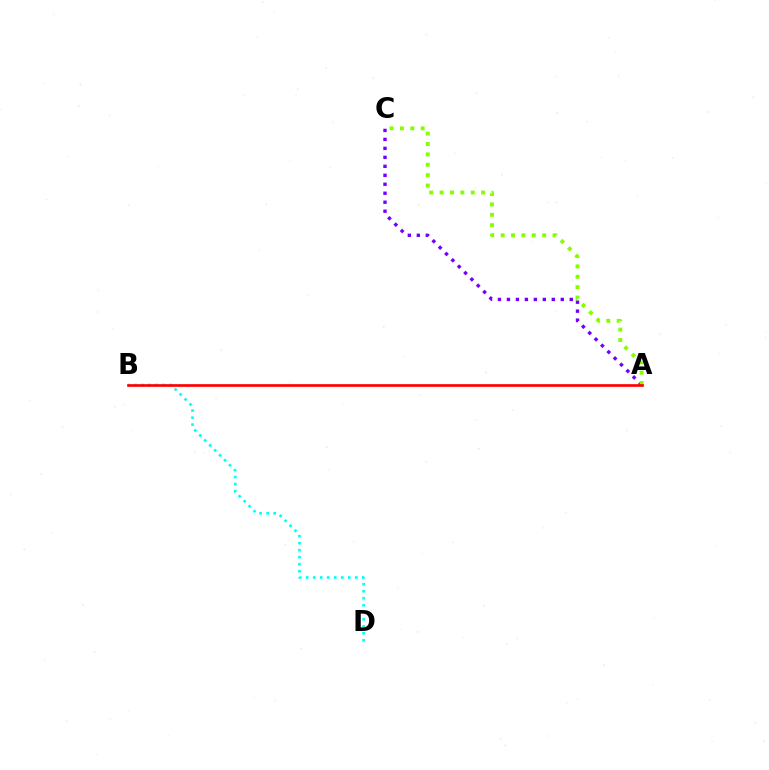{('A', 'C'): [{'color': '#7200ff', 'line_style': 'dotted', 'thickness': 2.44}, {'color': '#84ff00', 'line_style': 'dotted', 'thickness': 2.82}], ('B', 'D'): [{'color': '#00fff6', 'line_style': 'dotted', 'thickness': 1.91}], ('A', 'B'): [{'color': '#ff0000', 'line_style': 'solid', 'thickness': 1.94}]}